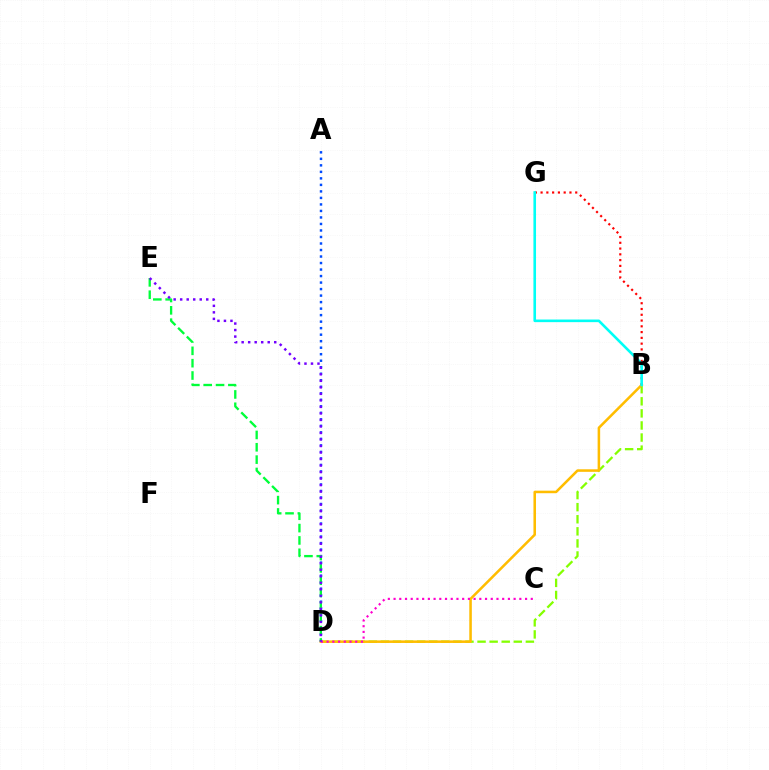{('B', 'D'): [{'color': '#84ff00', 'line_style': 'dashed', 'thickness': 1.64}, {'color': '#ffbd00', 'line_style': 'solid', 'thickness': 1.83}], ('A', 'D'): [{'color': '#004bff', 'line_style': 'dotted', 'thickness': 1.77}], ('D', 'E'): [{'color': '#00ff39', 'line_style': 'dashed', 'thickness': 1.68}, {'color': '#7200ff', 'line_style': 'dotted', 'thickness': 1.77}], ('B', 'G'): [{'color': '#ff0000', 'line_style': 'dotted', 'thickness': 1.57}, {'color': '#00fff6', 'line_style': 'solid', 'thickness': 1.88}], ('C', 'D'): [{'color': '#ff00cf', 'line_style': 'dotted', 'thickness': 1.55}]}